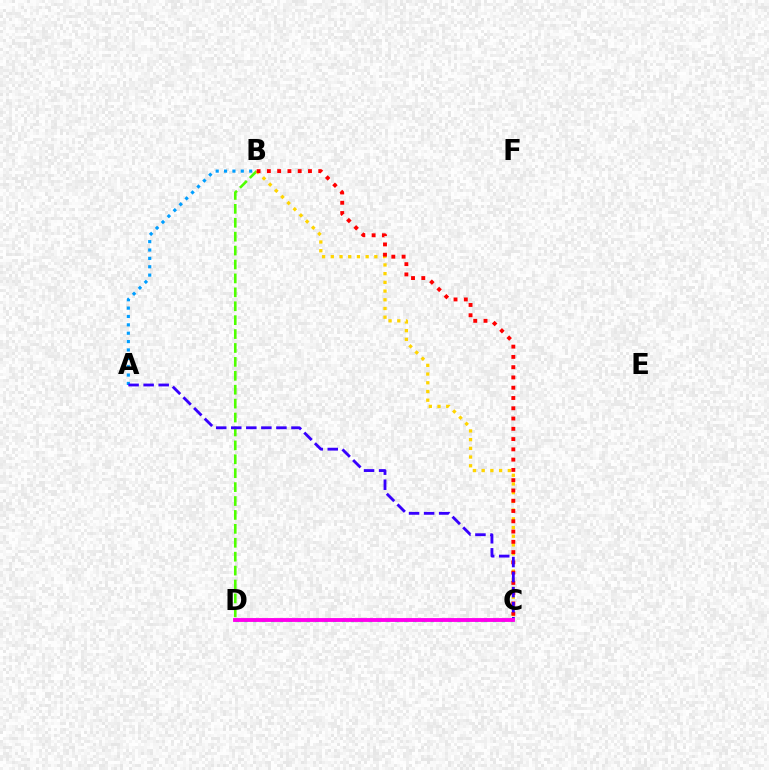{('B', 'D'): [{'color': '#4fff00', 'line_style': 'dashed', 'thickness': 1.89}], ('B', 'C'): [{'color': '#ffd500', 'line_style': 'dotted', 'thickness': 2.37}, {'color': '#ff0000', 'line_style': 'dotted', 'thickness': 2.79}], ('A', 'B'): [{'color': '#009eff', 'line_style': 'dotted', 'thickness': 2.27}], ('C', 'D'): [{'color': '#00ff86', 'line_style': 'dotted', 'thickness': 2.41}, {'color': '#ff00ed', 'line_style': 'solid', 'thickness': 2.78}], ('A', 'C'): [{'color': '#3700ff', 'line_style': 'dashed', 'thickness': 2.04}]}